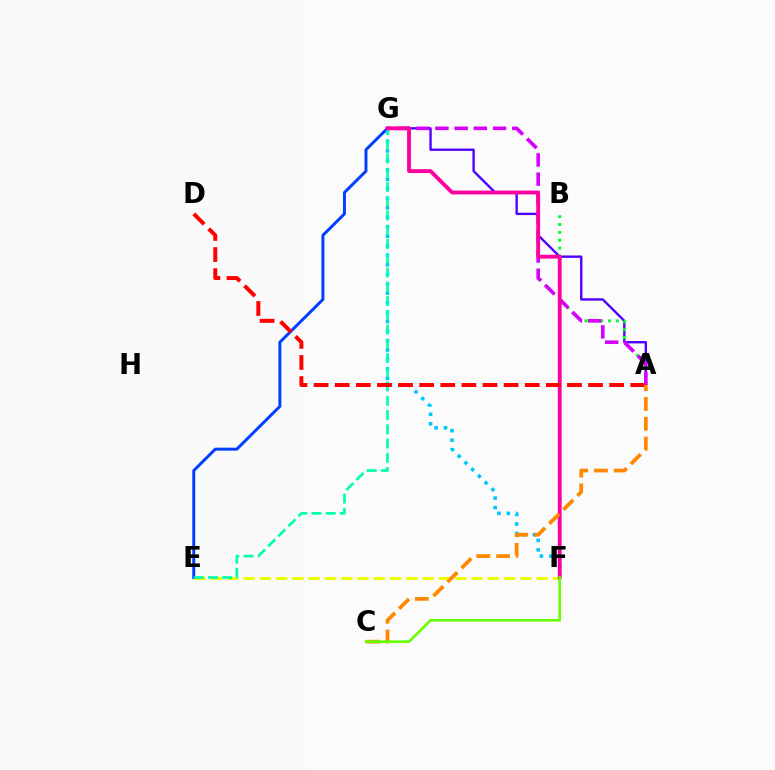{('A', 'G'): [{'color': '#4f00ff', 'line_style': 'solid', 'thickness': 1.71}, {'color': '#d600ff', 'line_style': 'dashed', 'thickness': 2.61}], ('E', 'F'): [{'color': '#eeff00', 'line_style': 'dashed', 'thickness': 2.21}], ('A', 'B'): [{'color': '#00ff27', 'line_style': 'dotted', 'thickness': 2.13}], ('F', 'G'): [{'color': '#00c7ff', 'line_style': 'dotted', 'thickness': 2.58}, {'color': '#ff00a0', 'line_style': 'solid', 'thickness': 2.77}], ('E', 'G'): [{'color': '#003fff', 'line_style': 'solid', 'thickness': 2.13}, {'color': '#00ffaf', 'line_style': 'dashed', 'thickness': 1.94}], ('A', 'D'): [{'color': '#ff0000', 'line_style': 'dashed', 'thickness': 2.87}], ('A', 'C'): [{'color': '#ff8800', 'line_style': 'dashed', 'thickness': 2.69}], ('C', 'F'): [{'color': '#66ff00', 'line_style': 'solid', 'thickness': 1.89}]}